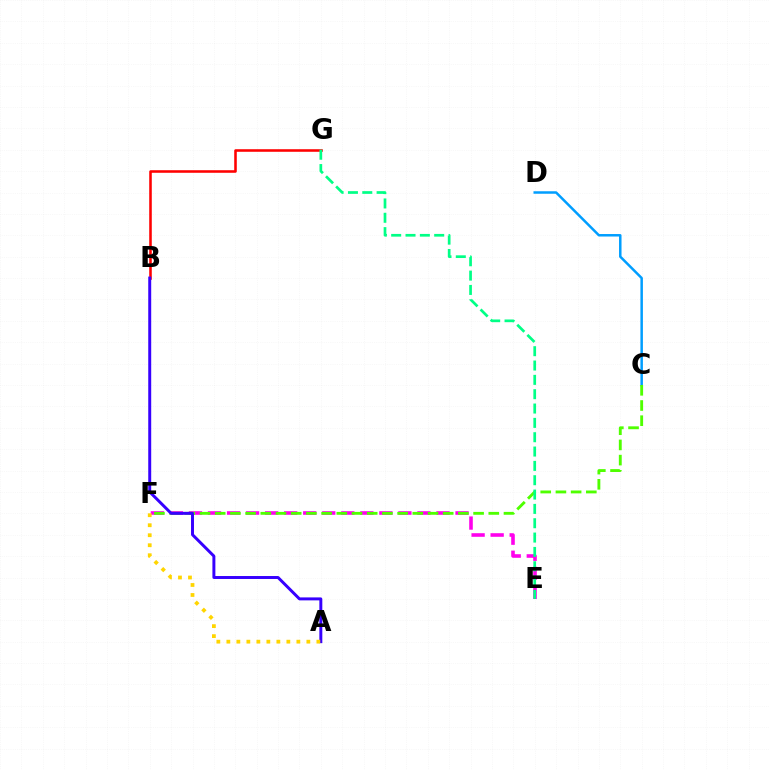{('C', 'D'): [{'color': '#009eff', 'line_style': 'solid', 'thickness': 1.8}], ('E', 'F'): [{'color': '#ff00ed', 'line_style': 'dashed', 'thickness': 2.59}], ('B', 'G'): [{'color': '#ff0000', 'line_style': 'solid', 'thickness': 1.85}], ('C', 'F'): [{'color': '#4fff00', 'line_style': 'dashed', 'thickness': 2.06}], ('A', 'B'): [{'color': '#3700ff', 'line_style': 'solid', 'thickness': 2.13}], ('A', 'F'): [{'color': '#ffd500', 'line_style': 'dotted', 'thickness': 2.72}], ('E', 'G'): [{'color': '#00ff86', 'line_style': 'dashed', 'thickness': 1.95}]}